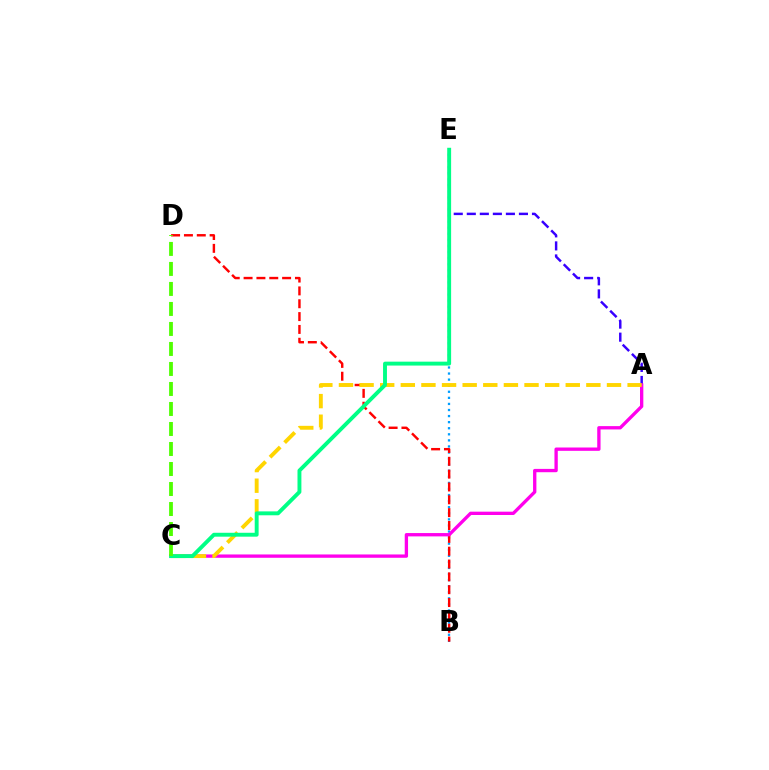{('B', 'E'): [{'color': '#009eff', 'line_style': 'dotted', 'thickness': 1.65}], ('B', 'D'): [{'color': '#ff0000', 'line_style': 'dashed', 'thickness': 1.74}], ('A', 'E'): [{'color': '#3700ff', 'line_style': 'dashed', 'thickness': 1.77}], ('A', 'C'): [{'color': '#ff00ed', 'line_style': 'solid', 'thickness': 2.39}, {'color': '#ffd500', 'line_style': 'dashed', 'thickness': 2.8}], ('C', 'E'): [{'color': '#00ff86', 'line_style': 'solid', 'thickness': 2.81}], ('C', 'D'): [{'color': '#4fff00', 'line_style': 'dashed', 'thickness': 2.72}]}